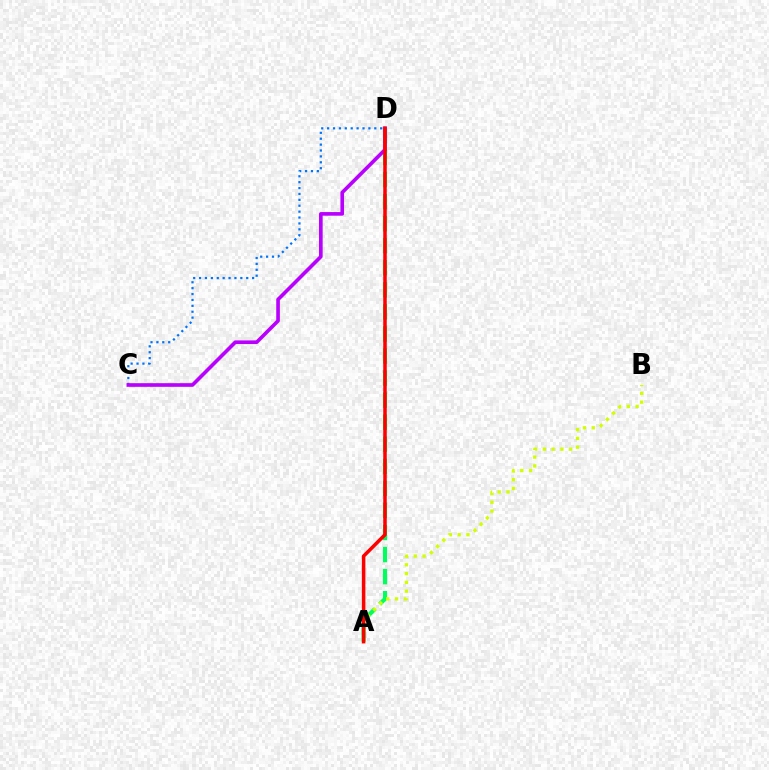{('C', 'D'): [{'color': '#0074ff', 'line_style': 'dotted', 'thickness': 1.6}, {'color': '#b900ff', 'line_style': 'solid', 'thickness': 2.62}], ('A', 'D'): [{'color': '#00ff5c', 'line_style': 'dashed', 'thickness': 3.0}, {'color': '#ff0000', 'line_style': 'solid', 'thickness': 2.53}], ('A', 'B'): [{'color': '#d1ff00', 'line_style': 'dotted', 'thickness': 2.39}]}